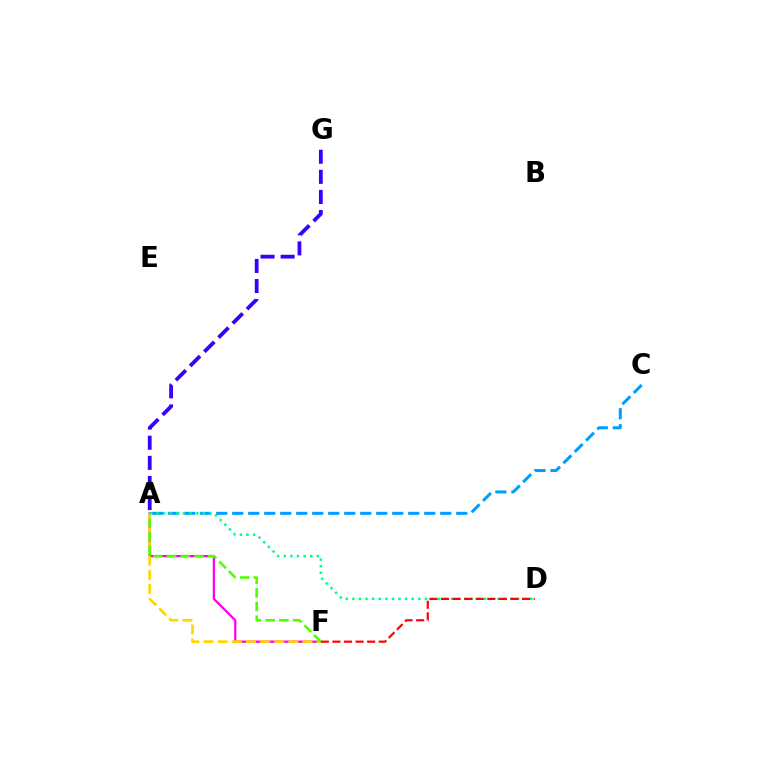{('A', 'F'): [{'color': '#ff00ed', 'line_style': 'solid', 'thickness': 1.63}, {'color': '#ffd500', 'line_style': 'dashed', 'thickness': 1.92}, {'color': '#4fff00', 'line_style': 'dashed', 'thickness': 1.86}], ('A', 'C'): [{'color': '#009eff', 'line_style': 'dashed', 'thickness': 2.17}], ('A', 'G'): [{'color': '#3700ff', 'line_style': 'dashed', 'thickness': 2.73}], ('A', 'D'): [{'color': '#00ff86', 'line_style': 'dotted', 'thickness': 1.79}], ('D', 'F'): [{'color': '#ff0000', 'line_style': 'dashed', 'thickness': 1.57}]}